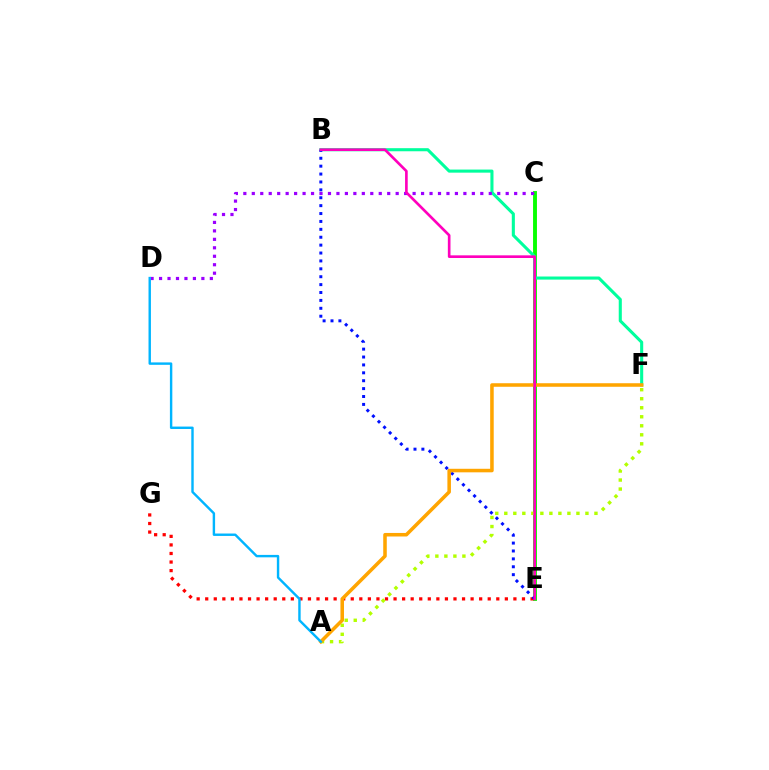{('C', 'E'): [{'color': '#08ff00', 'line_style': 'solid', 'thickness': 2.8}], ('E', 'G'): [{'color': '#ff0000', 'line_style': 'dotted', 'thickness': 2.33}], ('B', 'F'): [{'color': '#00ff9d', 'line_style': 'solid', 'thickness': 2.22}], ('A', 'F'): [{'color': '#b3ff00', 'line_style': 'dotted', 'thickness': 2.45}, {'color': '#ffa500', 'line_style': 'solid', 'thickness': 2.55}], ('B', 'E'): [{'color': '#0010ff', 'line_style': 'dotted', 'thickness': 2.15}, {'color': '#ff00bd', 'line_style': 'solid', 'thickness': 1.91}], ('C', 'D'): [{'color': '#9b00ff', 'line_style': 'dotted', 'thickness': 2.3}], ('A', 'D'): [{'color': '#00b5ff', 'line_style': 'solid', 'thickness': 1.74}]}